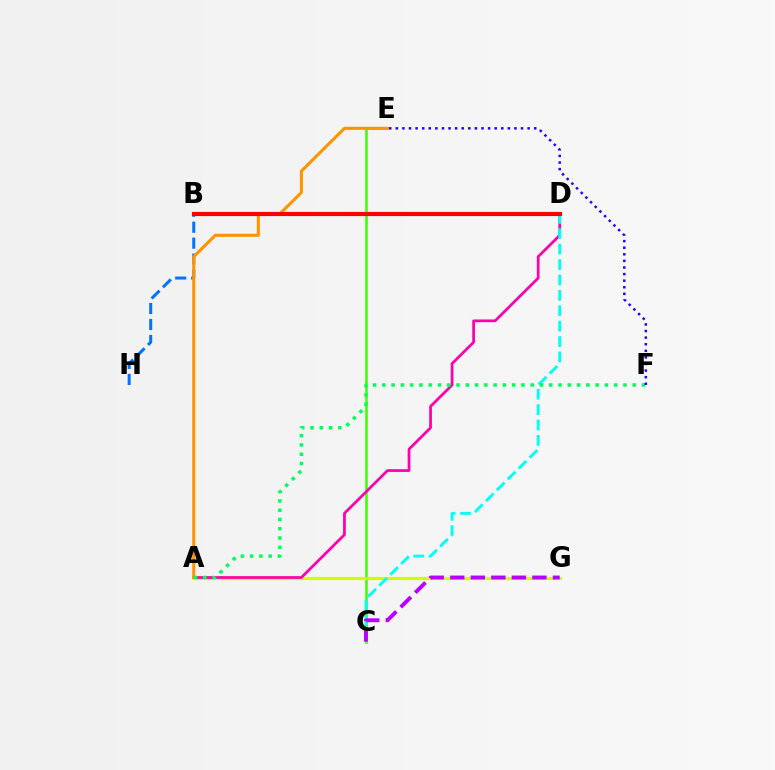{('B', 'H'): [{'color': '#0074ff', 'line_style': 'dashed', 'thickness': 2.17}], ('C', 'E'): [{'color': '#3dff00', 'line_style': 'solid', 'thickness': 1.83}], ('A', 'G'): [{'color': '#d1ff00', 'line_style': 'solid', 'thickness': 2.3}], ('A', 'D'): [{'color': '#ff00ac', 'line_style': 'solid', 'thickness': 1.97}], ('A', 'E'): [{'color': '#ff9400', 'line_style': 'solid', 'thickness': 2.21}], ('C', 'D'): [{'color': '#00fff6', 'line_style': 'dashed', 'thickness': 2.09}], ('A', 'F'): [{'color': '#00ff5c', 'line_style': 'dotted', 'thickness': 2.52}], ('C', 'G'): [{'color': '#b900ff', 'line_style': 'dashed', 'thickness': 2.79}], ('B', 'D'): [{'color': '#ff0000', 'line_style': 'solid', 'thickness': 2.97}], ('E', 'F'): [{'color': '#2500ff', 'line_style': 'dotted', 'thickness': 1.79}]}